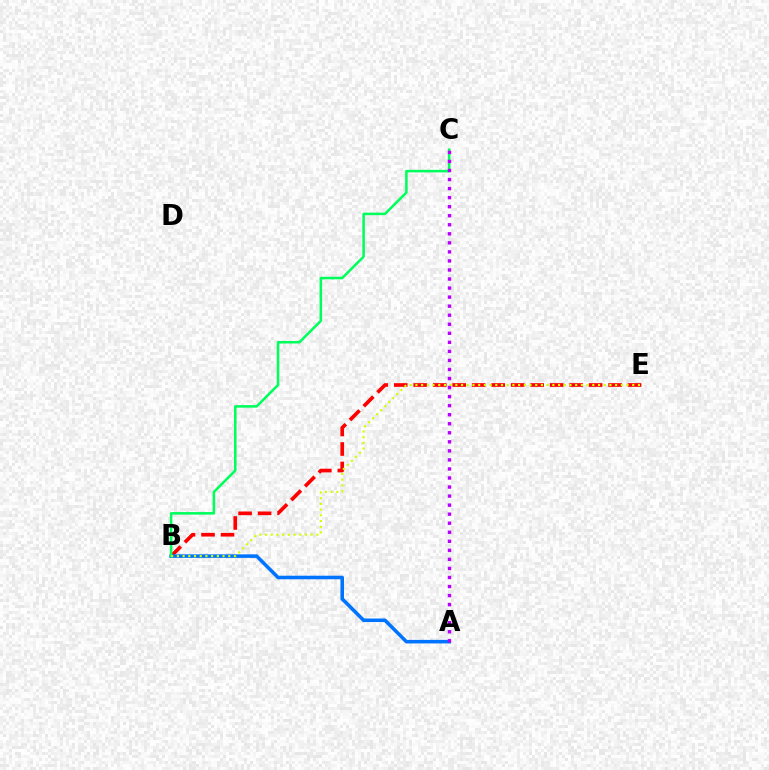{('B', 'E'): [{'color': '#ff0000', 'line_style': 'dashed', 'thickness': 2.65}, {'color': '#d1ff00', 'line_style': 'dotted', 'thickness': 1.55}], ('A', 'B'): [{'color': '#0074ff', 'line_style': 'solid', 'thickness': 2.56}], ('B', 'C'): [{'color': '#00ff5c', 'line_style': 'solid', 'thickness': 1.83}], ('A', 'C'): [{'color': '#b900ff', 'line_style': 'dotted', 'thickness': 2.46}]}